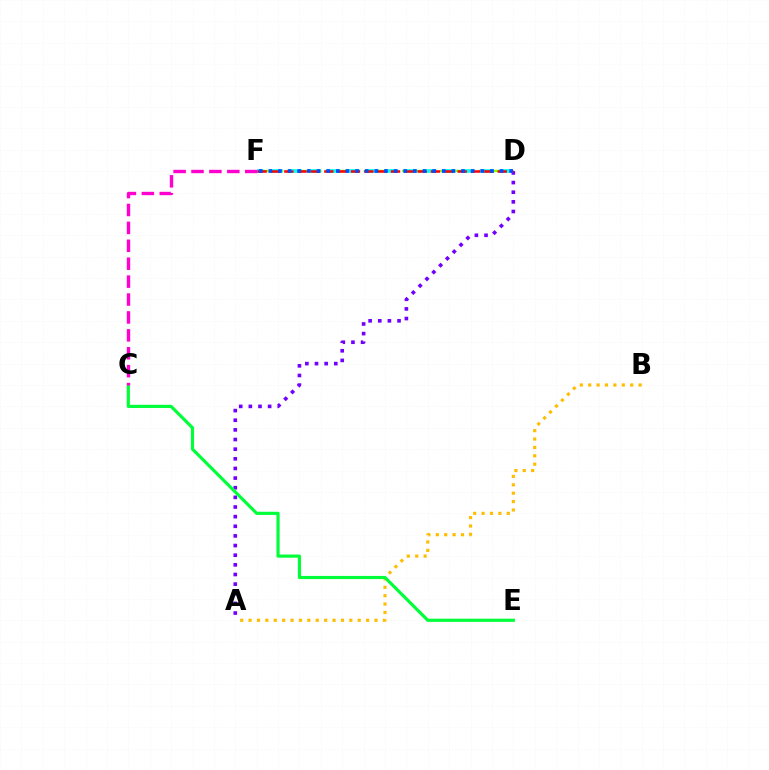{('D', 'F'): [{'color': '#84ff00', 'line_style': 'dashed', 'thickness': 1.73}, {'color': '#00fff6', 'line_style': 'dashed', 'thickness': 2.61}, {'color': '#ff0000', 'line_style': 'dashed', 'thickness': 1.81}, {'color': '#004bff', 'line_style': 'dotted', 'thickness': 2.62}], ('A', 'B'): [{'color': '#ffbd00', 'line_style': 'dotted', 'thickness': 2.28}], ('A', 'D'): [{'color': '#7200ff', 'line_style': 'dotted', 'thickness': 2.62}], ('C', 'E'): [{'color': '#00ff39', 'line_style': 'solid', 'thickness': 2.27}], ('C', 'F'): [{'color': '#ff00cf', 'line_style': 'dashed', 'thickness': 2.43}]}